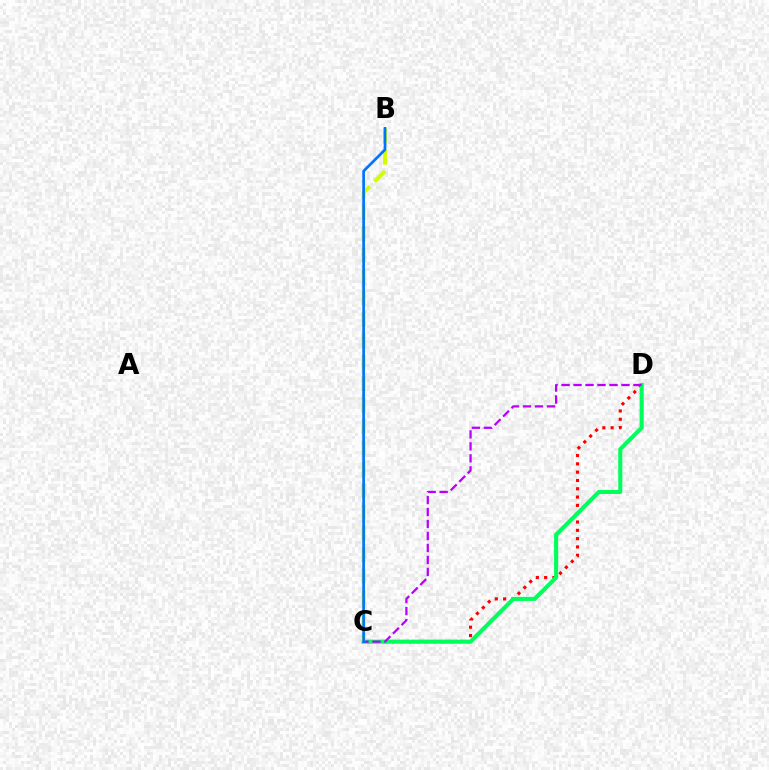{('C', 'D'): [{'color': '#ff0000', 'line_style': 'dotted', 'thickness': 2.26}, {'color': '#00ff5c', 'line_style': 'solid', 'thickness': 2.94}, {'color': '#b900ff', 'line_style': 'dashed', 'thickness': 1.63}], ('B', 'C'): [{'color': '#d1ff00', 'line_style': 'dashed', 'thickness': 2.91}, {'color': '#0074ff', 'line_style': 'solid', 'thickness': 1.94}]}